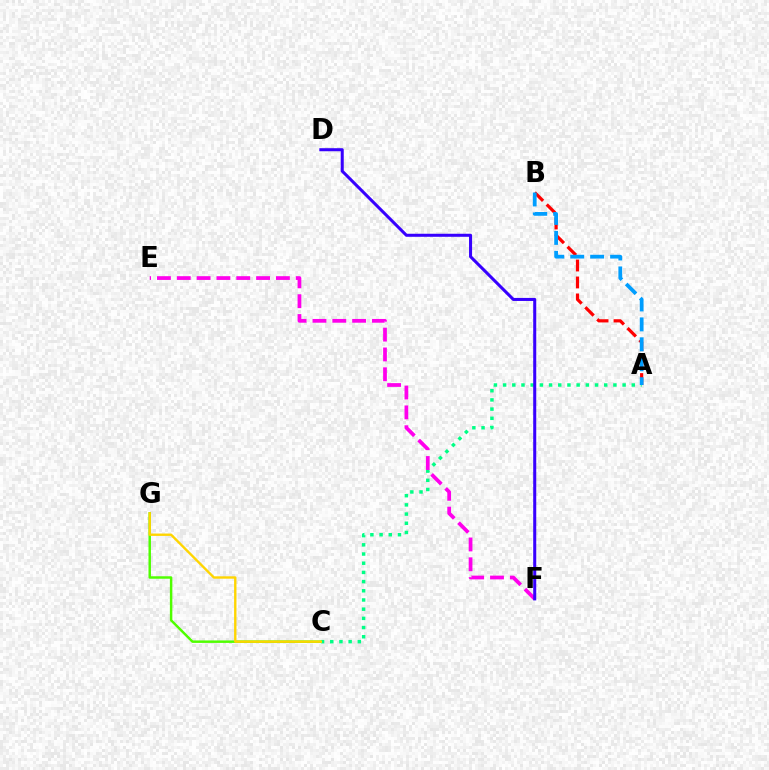{('C', 'G'): [{'color': '#4fff00', 'line_style': 'solid', 'thickness': 1.78}, {'color': '#ffd500', 'line_style': 'solid', 'thickness': 1.71}], ('A', 'C'): [{'color': '#00ff86', 'line_style': 'dotted', 'thickness': 2.5}], ('A', 'B'): [{'color': '#ff0000', 'line_style': 'dashed', 'thickness': 2.3}, {'color': '#009eff', 'line_style': 'dashed', 'thickness': 2.71}], ('E', 'F'): [{'color': '#ff00ed', 'line_style': 'dashed', 'thickness': 2.69}], ('D', 'F'): [{'color': '#3700ff', 'line_style': 'solid', 'thickness': 2.19}]}